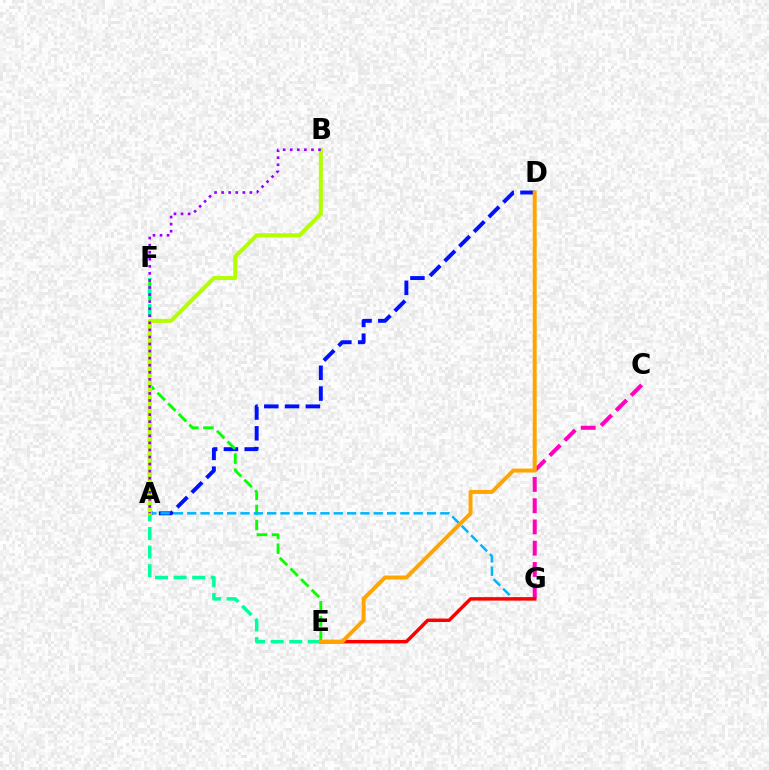{('A', 'D'): [{'color': '#0010ff', 'line_style': 'dashed', 'thickness': 2.82}], ('C', 'G'): [{'color': '#ff00bd', 'line_style': 'dashed', 'thickness': 2.89}], ('E', 'F'): [{'color': '#08ff00', 'line_style': 'dashed', 'thickness': 2.04}, {'color': '#00ff9d', 'line_style': 'dashed', 'thickness': 2.53}], ('A', 'G'): [{'color': '#00b5ff', 'line_style': 'dashed', 'thickness': 1.81}], ('A', 'B'): [{'color': '#b3ff00', 'line_style': 'solid', 'thickness': 2.89}, {'color': '#9b00ff', 'line_style': 'dotted', 'thickness': 1.92}], ('E', 'G'): [{'color': '#ff0000', 'line_style': 'solid', 'thickness': 2.49}], ('D', 'E'): [{'color': '#ffa500', 'line_style': 'solid', 'thickness': 2.85}]}